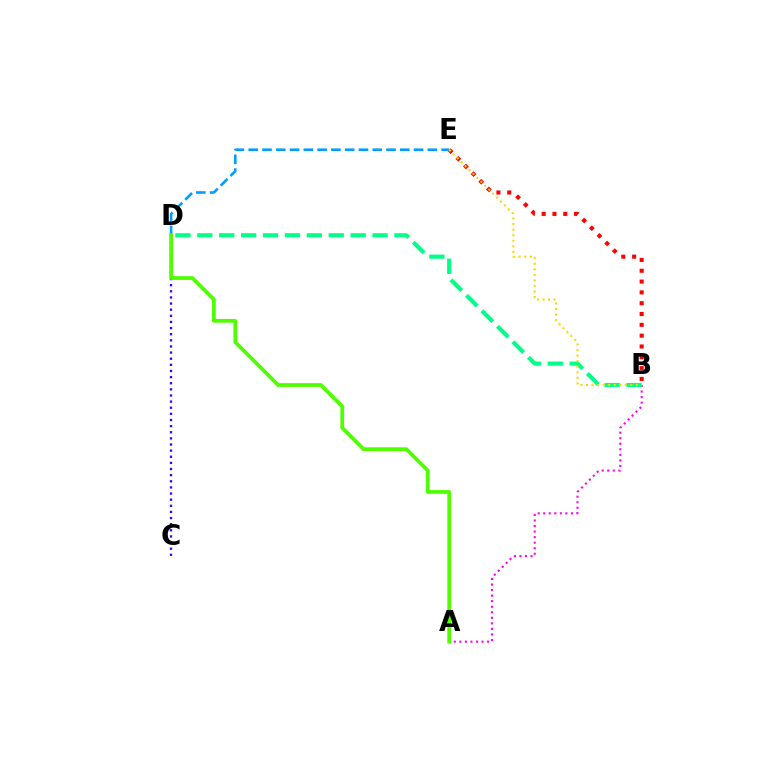{('B', 'E'): [{'color': '#ff0000', 'line_style': 'dotted', 'thickness': 2.94}, {'color': '#ffd500', 'line_style': 'dotted', 'thickness': 1.51}], ('C', 'D'): [{'color': '#3700ff', 'line_style': 'dotted', 'thickness': 1.66}], ('D', 'E'): [{'color': '#009eff', 'line_style': 'dashed', 'thickness': 1.87}], ('A', 'B'): [{'color': '#ff00ed', 'line_style': 'dotted', 'thickness': 1.51}], ('A', 'D'): [{'color': '#4fff00', 'line_style': 'solid', 'thickness': 2.7}], ('B', 'D'): [{'color': '#00ff86', 'line_style': 'dashed', 'thickness': 2.98}]}